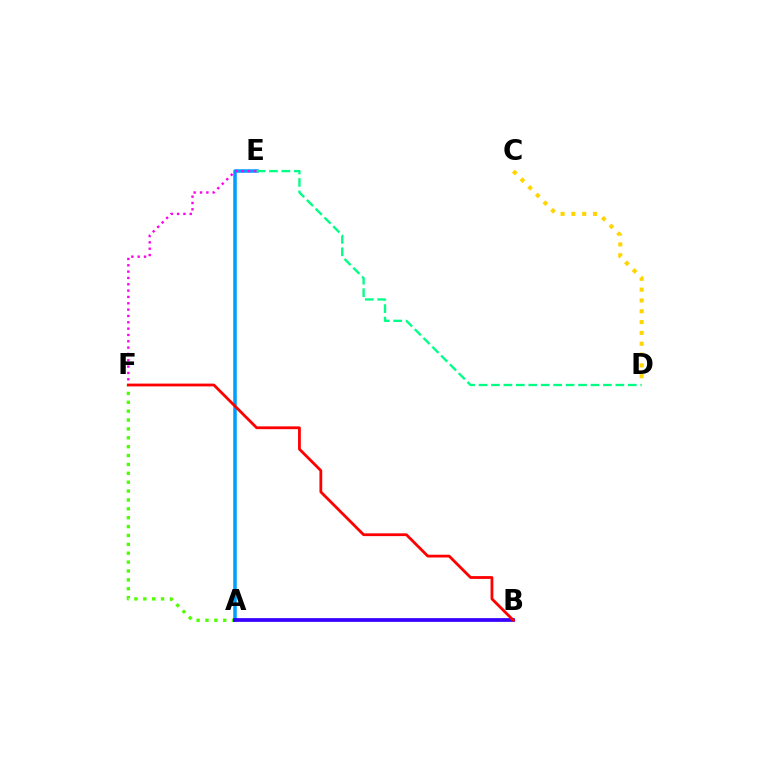{('A', 'F'): [{'color': '#4fff00', 'line_style': 'dotted', 'thickness': 2.41}], ('A', 'E'): [{'color': '#009eff', 'line_style': 'solid', 'thickness': 2.53}], ('E', 'F'): [{'color': '#ff00ed', 'line_style': 'dotted', 'thickness': 1.72}], ('D', 'E'): [{'color': '#00ff86', 'line_style': 'dashed', 'thickness': 1.69}], ('A', 'B'): [{'color': '#3700ff', 'line_style': 'solid', 'thickness': 2.68}], ('C', 'D'): [{'color': '#ffd500', 'line_style': 'dotted', 'thickness': 2.94}], ('B', 'F'): [{'color': '#ff0000', 'line_style': 'solid', 'thickness': 2.01}]}